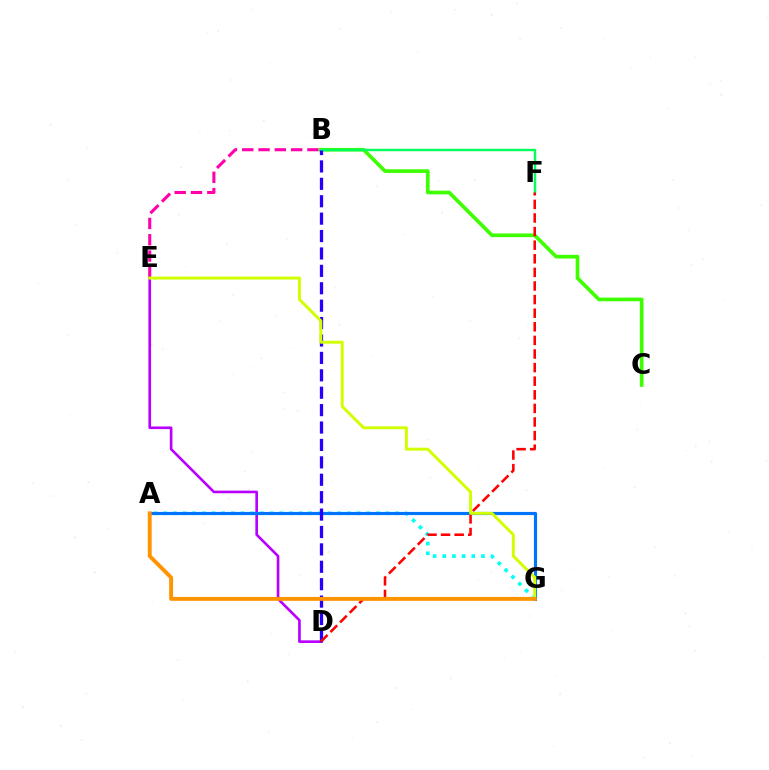{('A', 'G'): [{'color': '#00fff6', 'line_style': 'dotted', 'thickness': 2.63}, {'color': '#0074ff', 'line_style': 'solid', 'thickness': 2.27}, {'color': '#ff9400', 'line_style': 'solid', 'thickness': 2.81}], ('B', 'C'): [{'color': '#3dff00', 'line_style': 'solid', 'thickness': 2.64}], ('B', 'F'): [{'color': '#00ff5c', 'line_style': 'solid', 'thickness': 1.76}], ('B', 'E'): [{'color': '#ff00ac', 'line_style': 'dashed', 'thickness': 2.21}], ('D', 'E'): [{'color': '#b900ff', 'line_style': 'solid', 'thickness': 1.91}], ('B', 'D'): [{'color': '#2500ff', 'line_style': 'dashed', 'thickness': 2.36}], ('D', 'F'): [{'color': '#ff0000', 'line_style': 'dashed', 'thickness': 1.85}], ('E', 'G'): [{'color': '#d1ff00', 'line_style': 'solid', 'thickness': 2.13}]}